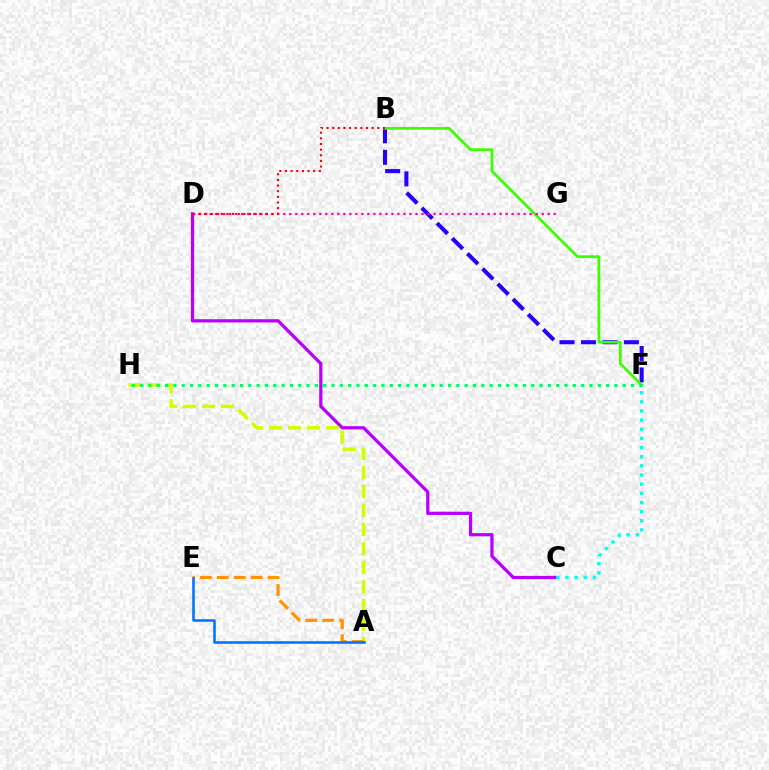{('C', 'D'): [{'color': '#b900ff', 'line_style': 'solid', 'thickness': 2.33}], ('B', 'F'): [{'color': '#2500ff', 'line_style': 'dashed', 'thickness': 2.92}, {'color': '#3dff00', 'line_style': 'solid', 'thickness': 1.99}], ('A', 'H'): [{'color': '#d1ff00', 'line_style': 'dashed', 'thickness': 2.58}], ('A', 'E'): [{'color': '#ff9400', 'line_style': 'dashed', 'thickness': 2.3}, {'color': '#0074ff', 'line_style': 'solid', 'thickness': 1.84}], ('C', 'F'): [{'color': '#00fff6', 'line_style': 'dotted', 'thickness': 2.48}], ('D', 'G'): [{'color': '#ff00ac', 'line_style': 'dotted', 'thickness': 1.63}], ('F', 'H'): [{'color': '#00ff5c', 'line_style': 'dotted', 'thickness': 2.26}], ('B', 'D'): [{'color': '#ff0000', 'line_style': 'dotted', 'thickness': 1.53}]}